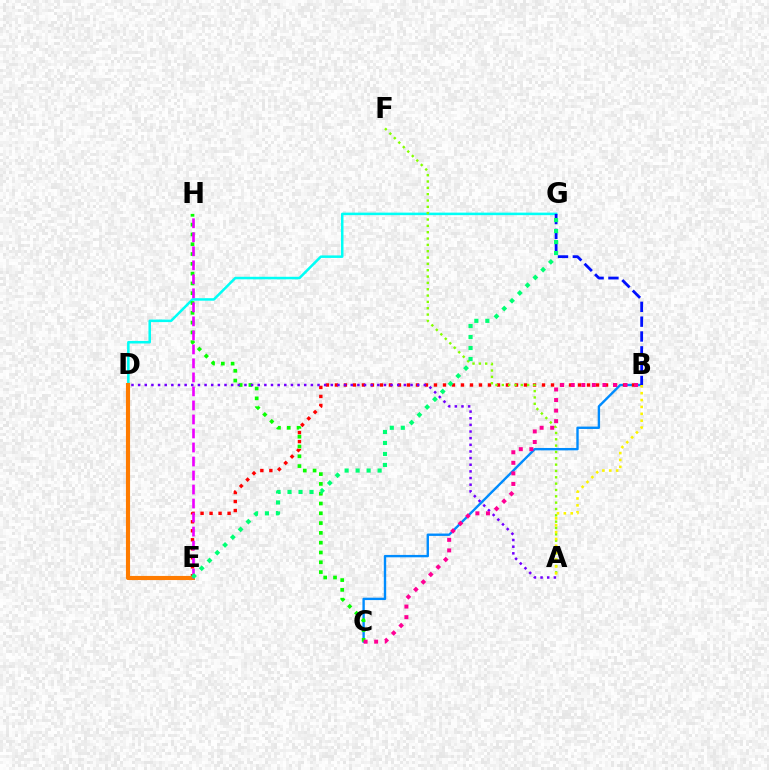{('B', 'C'): [{'color': '#008cff', 'line_style': 'solid', 'thickness': 1.71}, {'color': '#ff0094', 'line_style': 'dotted', 'thickness': 2.87}], ('B', 'E'): [{'color': '#ff0000', 'line_style': 'dotted', 'thickness': 2.45}], ('D', 'G'): [{'color': '#00fff6', 'line_style': 'solid', 'thickness': 1.82}], ('B', 'G'): [{'color': '#0010ff', 'line_style': 'dashed', 'thickness': 2.01}], ('D', 'E'): [{'color': '#ff7c00', 'line_style': 'solid', 'thickness': 2.97}], ('A', 'F'): [{'color': '#84ff00', 'line_style': 'dotted', 'thickness': 1.72}], ('C', 'H'): [{'color': '#08ff00', 'line_style': 'dotted', 'thickness': 2.66}], ('E', 'H'): [{'color': '#ee00ff', 'line_style': 'dashed', 'thickness': 1.9}], ('E', 'G'): [{'color': '#00ff74', 'line_style': 'dotted', 'thickness': 2.99}], ('A', 'B'): [{'color': '#fcf500', 'line_style': 'dotted', 'thickness': 1.87}], ('A', 'D'): [{'color': '#7200ff', 'line_style': 'dotted', 'thickness': 1.81}]}